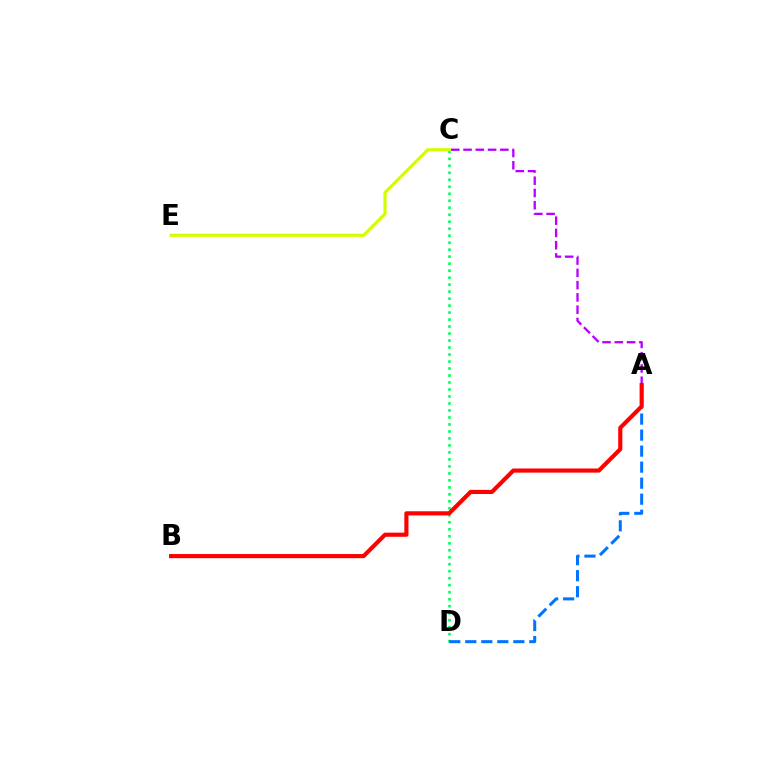{('C', 'D'): [{'color': '#00ff5c', 'line_style': 'dotted', 'thickness': 1.9}], ('C', 'E'): [{'color': '#d1ff00', 'line_style': 'solid', 'thickness': 2.29}], ('A', 'C'): [{'color': '#b900ff', 'line_style': 'dashed', 'thickness': 1.67}], ('A', 'D'): [{'color': '#0074ff', 'line_style': 'dashed', 'thickness': 2.18}], ('A', 'B'): [{'color': '#ff0000', 'line_style': 'solid', 'thickness': 2.98}]}